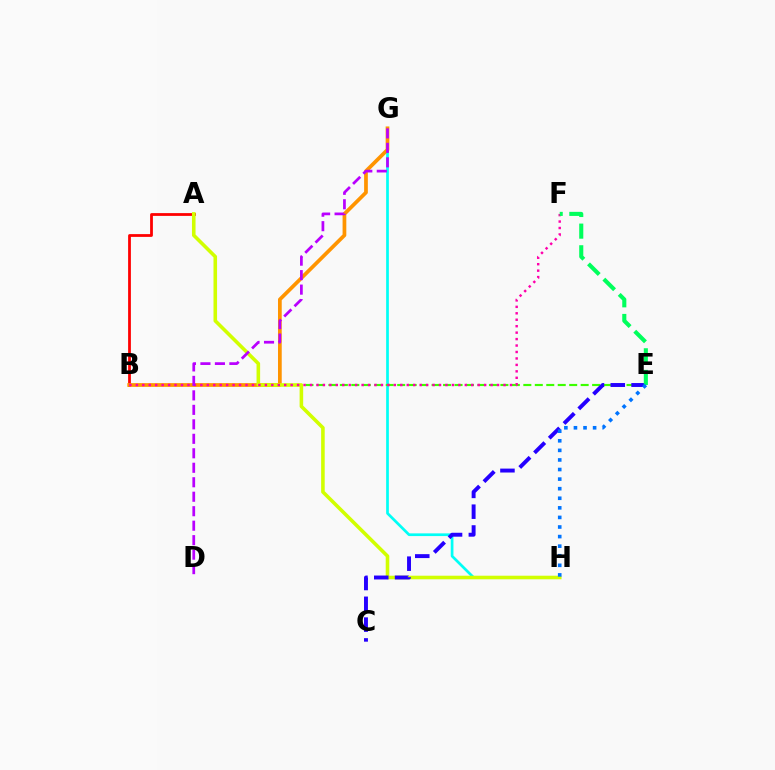{('G', 'H'): [{'color': '#00fff6', 'line_style': 'solid', 'thickness': 1.95}], ('B', 'E'): [{'color': '#3dff00', 'line_style': 'dashed', 'thickness': 1.56}], ('A', 'B'): [{'color': '#ff0000', 'line_style': 'solid', 'thickness': 2.0}], ('B', 'G'): [{'color': '#ff9400', 'line_style': 'solid', 'thickness': 2.68}], ('A', 'H'): [{'color': '#d1ff00', 'line_style': 'solid', 'thickness': 2.57}], ('B', 'F'): [{'color': '#ff00ac', 'line_style': 'dotted', 'thickness': 1.75}], ('C', 'E'): [{'color': '#2500ff', 'line_style': 'dashed', 'thickness': 2.83}], ('E', 'F'): [{'color': '#00ff5c', 'line_style': 'dashed', 'thickness': 2.94}], ('E', 'H'): [{'color': '#0074ff', 'line_style': 'dotted', 'thickness': 2.6}], ('D', 'G'): [{'color': '#b900ff', 'line_style': 'dashed', 'thickness': 1.97}]}